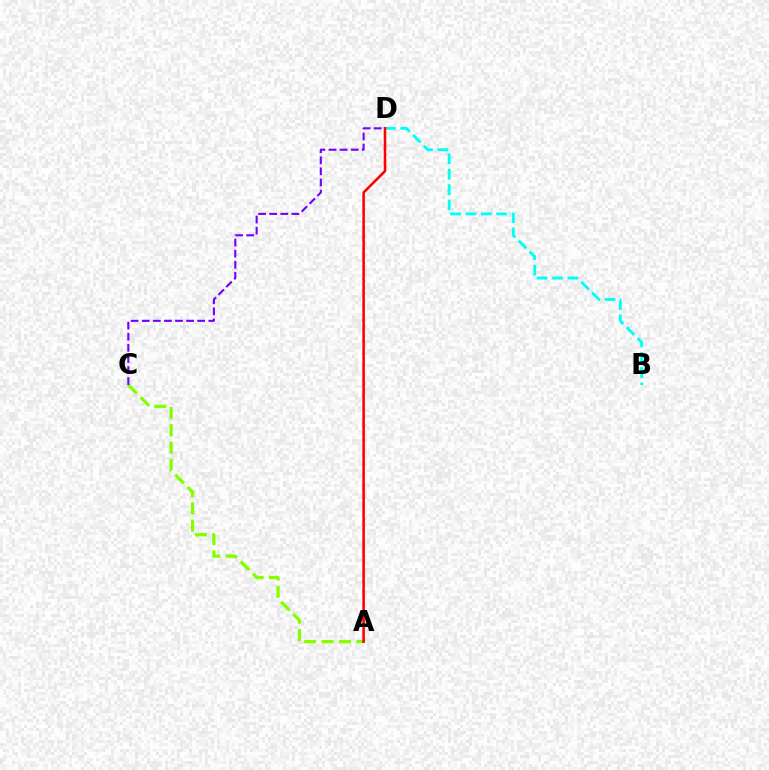{('B', 'D'): [{'color': '#00fff6', 'line_style': 'dashed', 'thickness': 2.09}], ('A', 'C'): [{'color': '#84ff00', 'line_style': 'dashed', 'thickness': 2.36}], ('A', 'D'): [{'color': '#ff0000', 'line_style': 'solid', 'thickness': 1.85}], ('C', 'D'): [{'color': '#7200ff', 'line_style': 'dashed', 'thickness': 1.51}]}